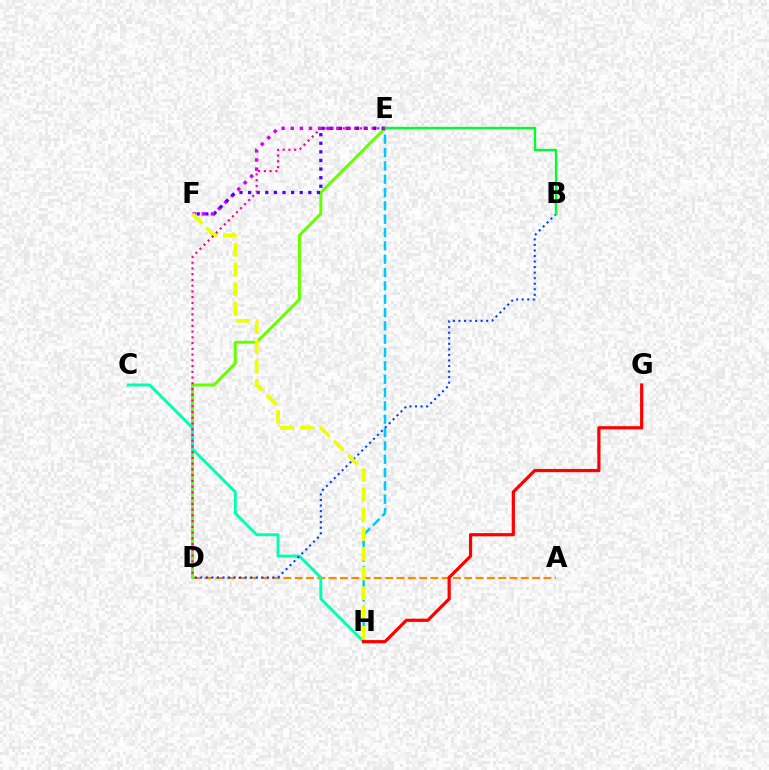{('A', 'D'): [{'color': '#ff8800', 'line_style': 'dashed', 'thickness': 1.54}], ('D', 'E'): [{'color': '#66ff00', 'line_style': 'solid', 'thickness': 2.12}, {'color': '#ff00a0', 'line_style': 'dotted', 'thickness': 1.56}], ('C', 'H'): [{'color': '#00ffaf', 'line_style': 'solid', 'thickness': 2.12}], ('E', 'F'): [{'color': '#d600ff', 'line_style': 'dotted', 'thickness': 2.48}, {'color': '#4f00ff', 'line_style': 'dotted', 'thickness': 2.34}], ('E', 'H'): [{'color': '#00c7ff', 'line_style': 'dashed', 'thickness': 1.81}], ('B', 'D'): [{'color': '#003fff', 'line_style': 'dotted', 'thickness': 1.51}], ('B', 'E'): [{'color': '#00ff27', 'line_style': 'solid', 'thickness': 1.66}], ('F', 'H'): [{'color': '#eeff00', 'line_style': 'dashed', 'thickness': 2.68}], ('G', 'H'): [{'color': '#ff0000', 'line_style': 'solid', 'thickness': 2.3}]}